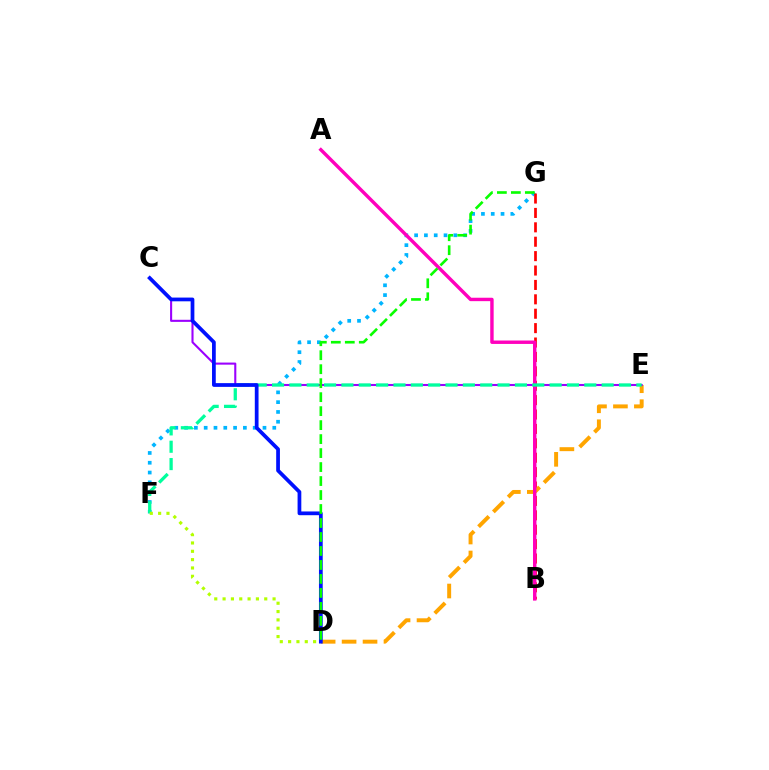{('F', 'G'): [{'color': '#00b5ff', 'line_style': 'dotted', 'thickness': 2.66}], ('B', 'G'): [{'color': '#ff0000', 'line_style': 'dashed', 'thickness': 1.96}], ('D', 'E'): [{'color': '#ffa500', 'line_style': 'dashed', 'thickness': 2.85}], ('A', 'B'): [{'color': '#ff00bd', 'line_style': 'solid', 'thickness': 2.46}], ('C', 'E'): [{'color': '#9b00ff', 'line_style': 'solid', 'thickness': 1.51}], ('E', 'F'): [{'color': '#00ff9d', 'line_style': 'dashed', 'thickness': 2.36}], ('C', 'D'): [{'color': '#0010ff', 'line_style': 'solid', 'thickness': 2.69}], ('D', 'G'): [{'color': '#08ff00', 'line_style': 'dashed', 'thickness': 1.9}], ('D', 'F'): [{'color': '#b3ff00', 'line_style': 'dotted', 'thickness': 2.26}]}